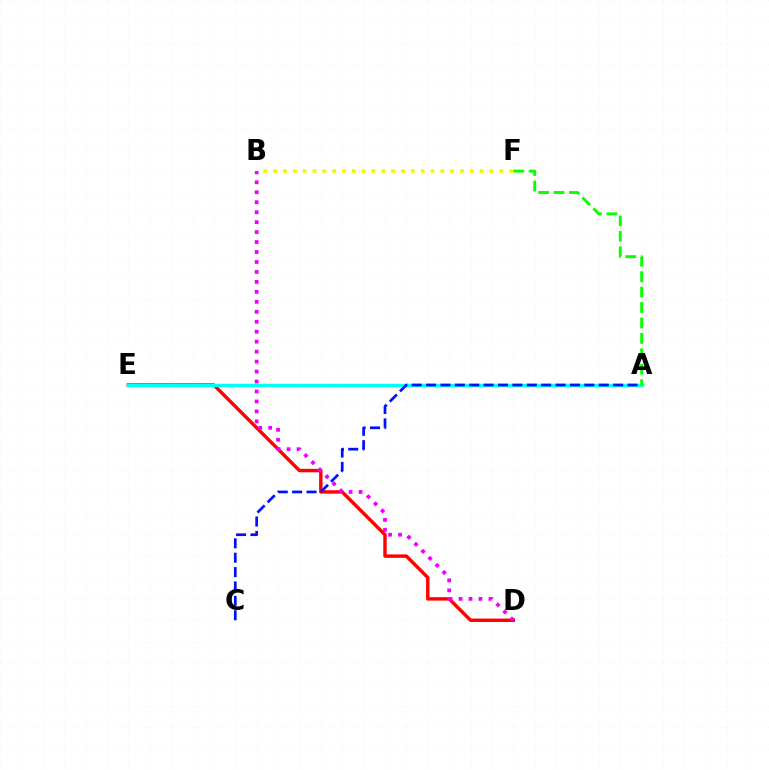{('D', 'E'): [{'color': '#ff0000', 'line_style': 'solid', 'thickness': 2.47}], ('B', 'F'): [{'color': '#fcf500', 'line_style': 'dotted', 'thickness': 2.67}], ('A', 'E'): [{'color': '#00fff6', 'line_style': 'solid', 'thickness': 2.48}], ('A', 'C'): [{'color': '#0010ff', 'line_style': 'dashed', 'thickness': 1.95}], ('A', 'F'): [{'color': '#08ff00', 'line_style': 'dashed', 'thickness': 2.1}], ('B', 'D'): [{'color': '#ee00ff', 'line_style': 'dotted', 'thickness': 2.71}]}